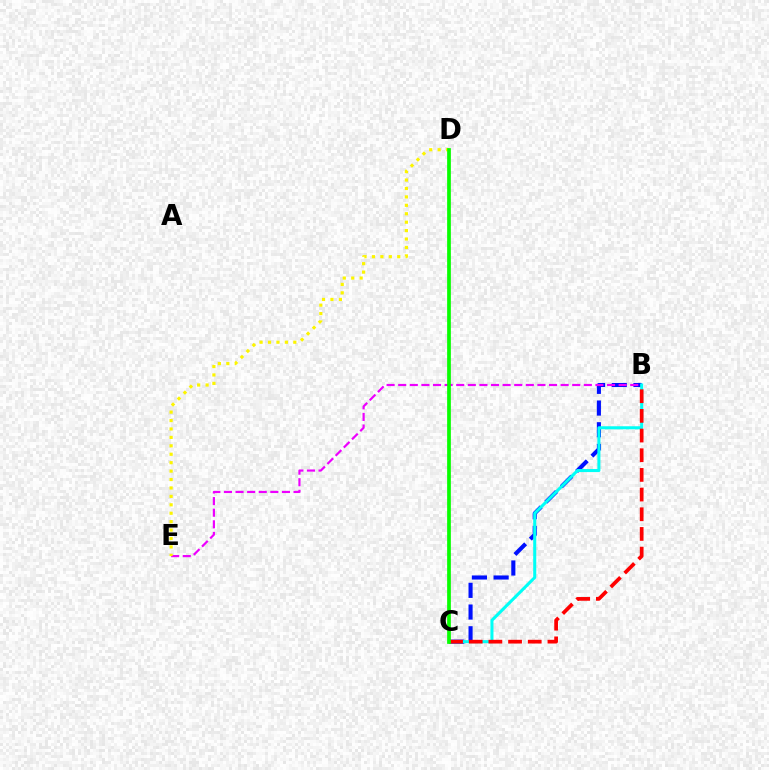{('B', 'C'): [{'color': '#0010ff', 'line_style': 'dashed', 'thickness': 2.95}, {'color': '#00fff6', 'line_style': 'solid', 'thickness': 2.19}, {'color': '#ff0000', 'line_style': 'dashed', 'thickness': 2.67}], ('B', 'E'): [{'color': '#ee00ff', 'line_style': 'dashed', 'thickness': 1.58}], ('D', 'E'): [{'color': '#fcf500', 'line_style': 'dotted', 'thickness': 2.29}], ('C', 'D'): [{'color': '#08ff00', 'line_style': 'solid', 'thickness': 2.68}]}